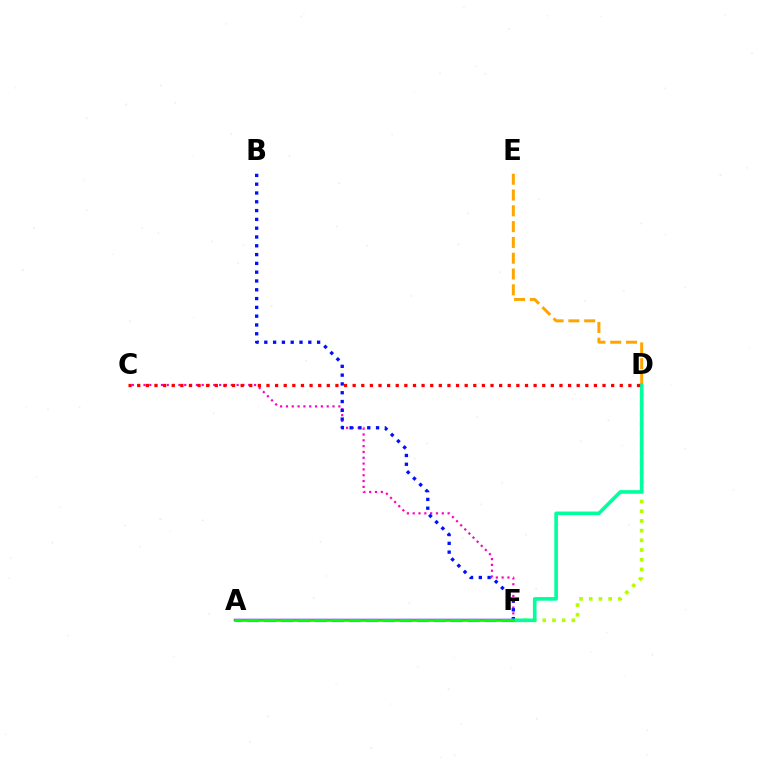{('C', 'F'): [{'color': '#ff00bd', 'line_style': 'dotted', 'thickness': 1.58}], ('D', 'F'): [{'color': '#b3ff00', 'line_style': 'dotted', 'thickness': 2.63}, {'color': '#00ff9d', 'line_style': 'solid', 'thickness': 2.6}], ('B', 'F'): [{'color': '#0010ff', 'line_style': 'dotted', 'thickness': 2.39}], ('D', 'E'): [{'color': '#ffa500', 'line_style': 'dashed', 'thickness': 2.15}], ('A', 'F'): [{'color': '#9b00ff', 'line_style': 'solid', 'thickness': 1.76}, {'color': '#00b5ff', 'line_style': 'dashed', 'thickness': 2.3}, {'color': '#08ff00', 'line_style': 'solid', 'thickness': 1.84}], ('C', 'D'): [{'color': '#ff0000', 'line_style': 'dotted', 'thickness': 2.34}]}